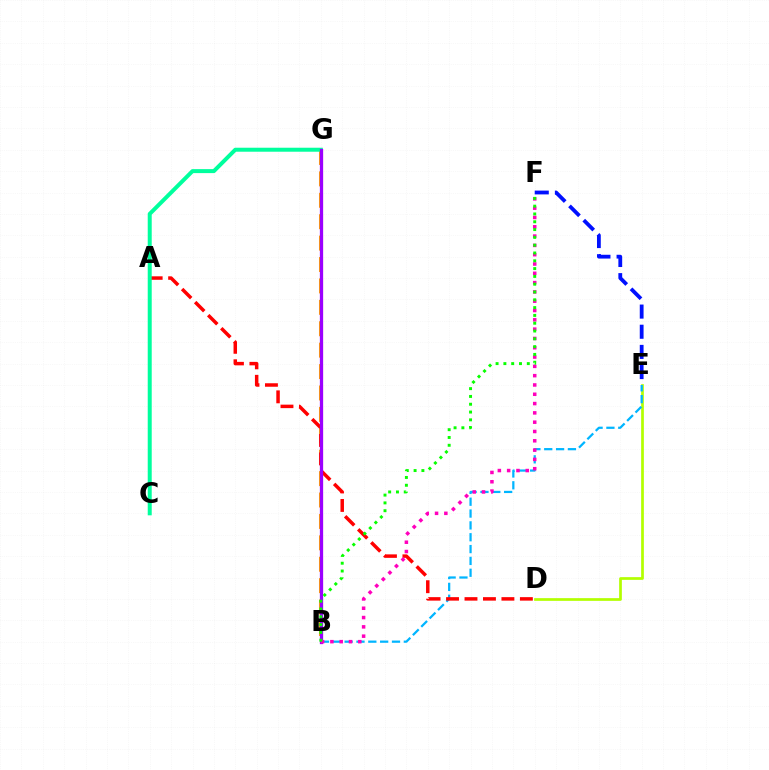{('B', 'G'): [{'color': '#ffa500', 'line_style': 'dashed', 'thickness': 2.91}, {'color': '#9b00ff', 'line_style': 'solid', 'thickness': 2.35}], ('D', 'E'): [{'color': '#b3ff00', 'line_style': 'solid', 'thickness': 1.95}], ('B', 'E'): [{'color': '#00b5ff', 'line_style': 'dashed', 'thickness': 1.61}], ('A', 'D'): [{'color': '#ff0000', 'line_style': 'dashed', 'thickness': 2.51}], ('E', 'F'): [{'color': '#0010ff', 'line_style': 'dashed', 'thickness': 2.74}], ('C', 'G'): [{'color': '#00ff9d', 'line_style': 'solid', 'thickness': 2.87}], ('B', 'F'): [{'color': '#ff00bd', 'line_style': 'dotted', 'thickness': 2.53}, {'color': '#08ff00', 'line_style': 'dotted', 'thickness': 2.12}]}